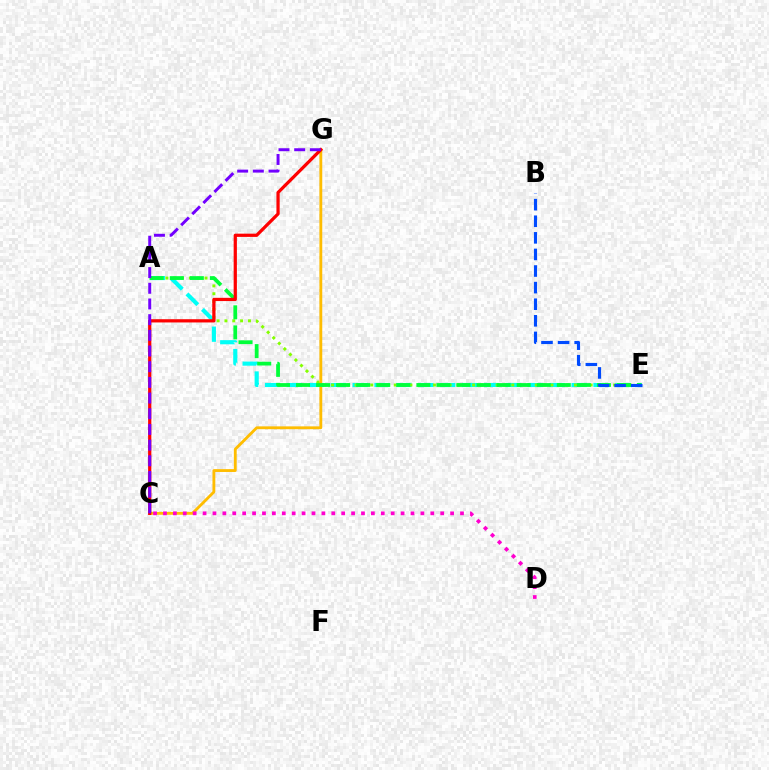{('A', 'E'): [{'color': '#00fff6', 'line_style': 'dashed', 'thickness': 2.97}, {'color': '#84ff00', 'line_style': 'dotted', 'thickness': 2.13}, {'color': '#00ff39', 'line_style': 'dashed', 'thickness': 2.73}], ('C', 'G'): [{'color': '#ffbd00', 'line_style': 'solid', 'thickness': 2.04}, {'color': '#ff0000', 'line_style': 'solid', 'thickness': 2.33}, {'color': '#7200ff', 'line_style': 'dashed', 'thickness': 2.13}], ('C', 'D'): [{'color': '#ff00cf', 'line_style': 'dotted', 'thickness': 2.69}], ('B', 'E'): [{'color': '#004bff', 'line_style': 'dashed', 'thickness': 2.25}]}